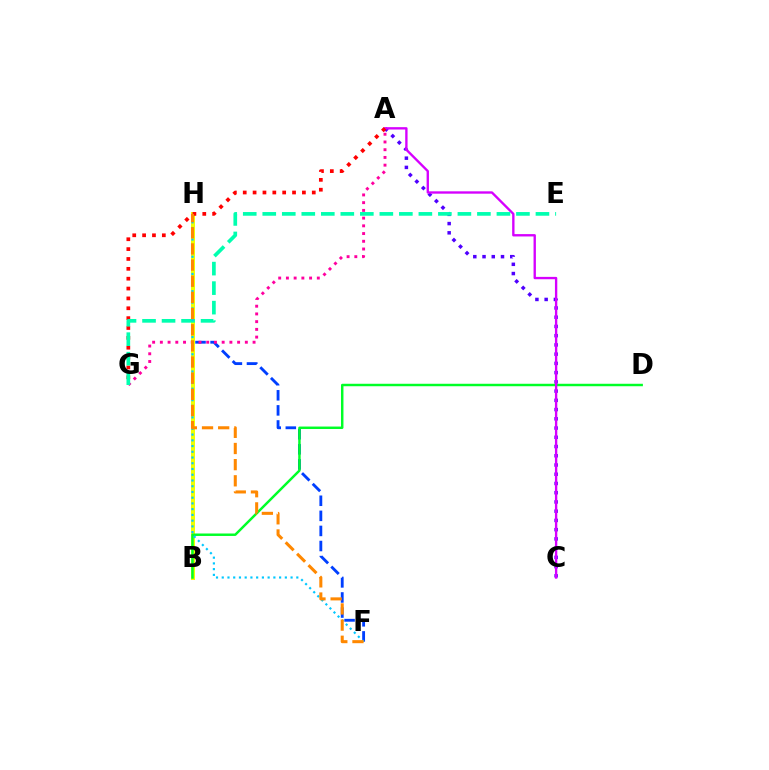{('F', 'H'): [{'color': '#003fff', 'line_style': 'dashed', 'thickness': 2.05}, {'color': '#00c7ff', 'line_style': 'dotted', 'thickness': 1.56}, {'color': '#ff8800', 'line_style': 'dashed', 'thickness': 2.19}], ('B', 'H'): [{'color': '#66ff00', 'line_style': 'dotted', 'thickness': 2.64}, {'color': '#eeff00', 'line_style': 'solid', 'thickness': 2.87}], ('A', 'G'): [{'color': '#ff00a0', 'line_style': 'dotted', 'thickness': 2.1}, {'color': '#ff0000', 'line_style': 'dotted', 'thickness': 2.68}], ('A', 'C'): [{'color': '#4f00ff', 'line_style': 'dotted', 'thickness': 2.51}, {'color': '#d600ff', 'line_style': 'solid', 'thickness': 1.7}], ('B', 'D'): [{'color': '#00ff27', 'line_style': 'solid', 'thickness': 1.77}], ('E', 'G'): [{'color': '#00ffaf', 'line_style': 'dashed', 'thickness': 2.65}]}